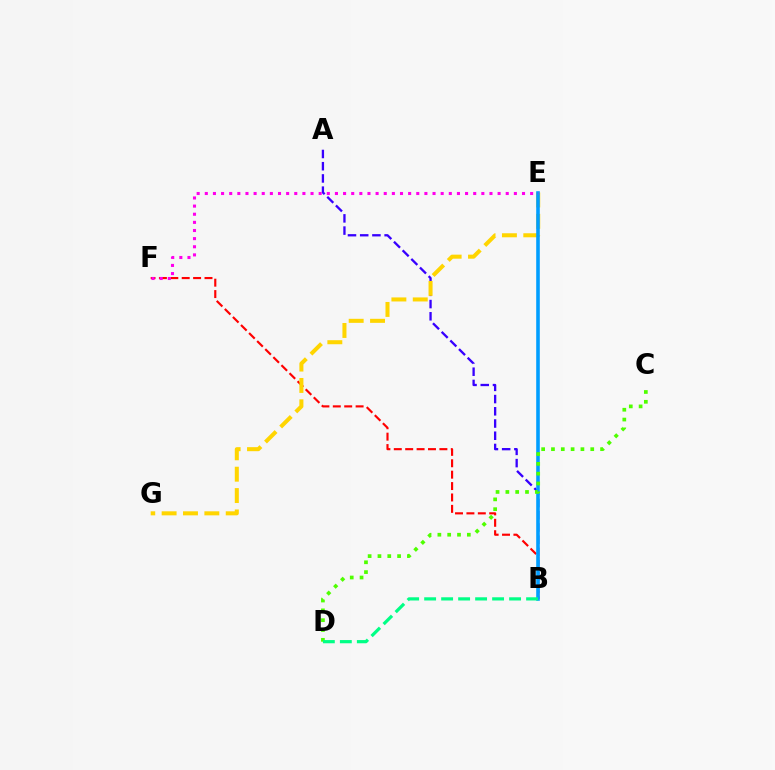{('B', 'F'): [{'color': '#ff0000', 'line_style': 'dashed', 'thickness': 1.55}], ('A', 'B'): [{'color': '#3700ff', 'line_style': 'dashed', 'thickness': 1.66}], ('E', 'G'): [{'color': '#ffd500', 'line_style': 'dashed', 'thickness': 2.9}], ('B', 'E'): [{'color': '#009eff', 'line_style': 'solid', 'thickness': 2.59}], ('C', 'D'): [{'color': '#4fff00', 'line_style': 'dotted', 'thickness': 2.67}], ('E', 'F'): [{'color': '#ff00ed', 'line_style': 'dotted', 'thickness': 2.21}], ('B', 'D'): [{'color': '#00ff86', 'line_style': 'dashed', 'thickness': 2.31}]}